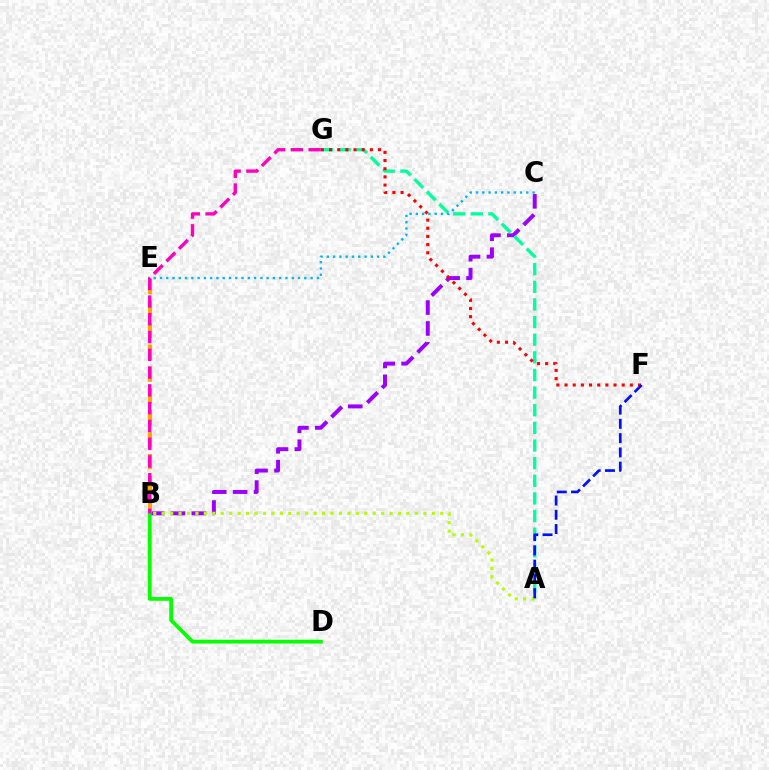{('B', 'C'): [{'color': '#9b00ff', 'line_style': 'dashed', 'thickness': 2.84}], ('A', 'B'): [{'color': '#b3ff00', 'line_style': 'dotted', 'thickness': 2.29}], ('B', 'E'): [{'color': '#ffa500', 'line_style': 'dashed', 'thickness': 2.97}], ('A', 'G'): [{'color': '#00ff9d', 'line_style': 'dashed', 'thickness': 2.4}], ('C', 'E'): [{'color': '#00b5ff', 'line_style': 'dotted', 'thickness': 1.71}], ('F', 'G'): [{'color': '#ff0000', 'line_style': 'dotted', 'thickness': 2.22}], ('A', 'F'): [{'color': '#0010ff', 'line_style': 'dashed', 'thickness': 1.94}], ('B', 'D'): [{'color': '#08ff00', 'line_style': 'solid', 'thickness': 2.71}], ('B', 'G'): [{'color': '#ff00bd', 'line_style': 'dashed', 'thickness': 2.41}]}